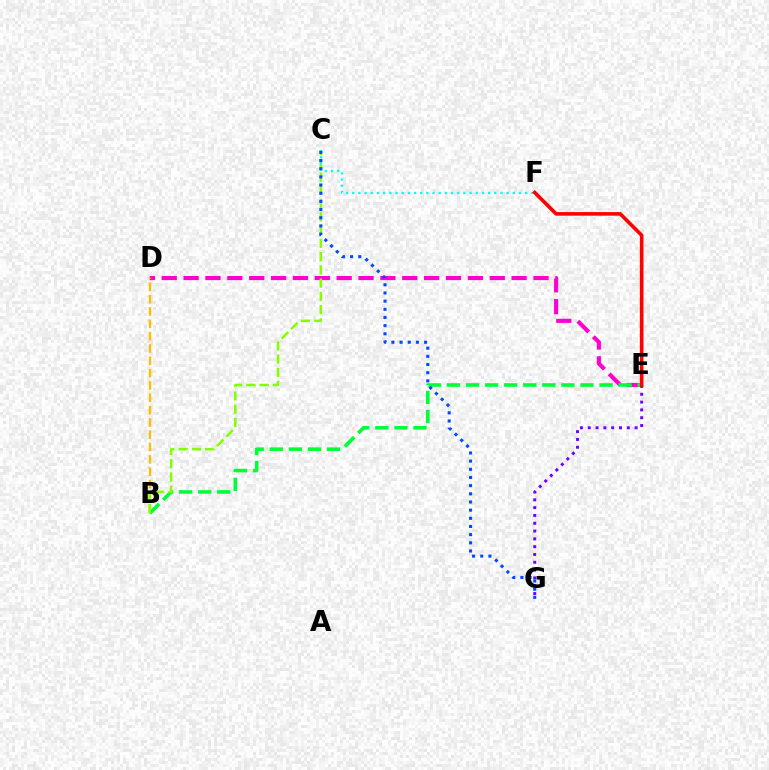{('D', 'E'): [{'color': '#ff00cf', 'line_style': 'dashed', 'thickness': 2.97}], ('B', 'D'): [{'color': '#ffbd00', 'line_style': 'dashed', 'thickness': 1.67}], ('B', 'E'): [{'color': '#00ff39', 'line_style': 'dashed', 'thickness': 2.59}], ('B', 'C'): [{'color': '#84ff00', 'line_style': 'dashed', 'thickness': 1.8}], ('C', 'F'): [{'color': '#00fff6', 'line_style': 'dotted', 'thickness': 1.68}], ('E', 'G'): [{'color': '#7200ff', 'line_style': 'dotted', 'thickness': 2.12}], ('C', 'G'): [{'color': '#004bff', 'line_style': 'dotted', 'thickness': 2.22}], ('E', 'F'): [{'color': '#ff0000', 'line_style': 'solid', 'thickness': 2.59}]}